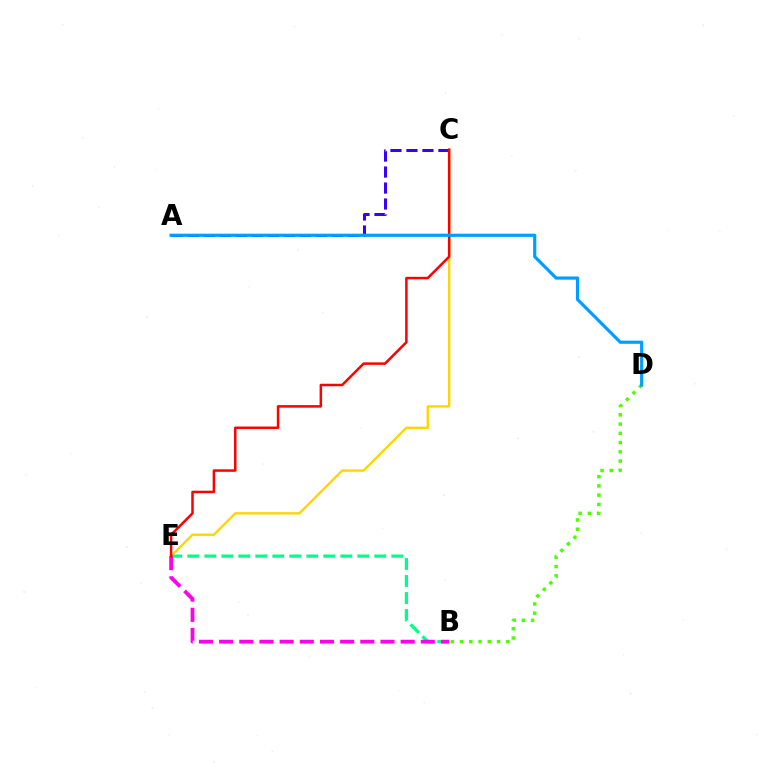{('A', 'C'): [{'color': '#3700ff', 'line_style': 'dashed', 'thickness': 2.17}], ('C', 'E'): [{'color': '#ffd500', 'line_style': 'solid', 'thickness': 1.71}, {'color': '#ff0000', 'line_style': 'solid', 'thickness': 1.8}], ('B', 'E'): [{'color': '#00ff86', 'line_style': 'dashed', 'thickness': 2.31}, {'color': '#ff00ed', 'line_style': 'dashed', 'thickness': 2.74}], ('B', 'D'): [{'color': '#4fff00', 'line_style': 'dotted', 'thickness': 2.51}], ('A', 'D'): [{'color': '#009eff', 'line_style': 'solid', 'thickness': 2.29}]}